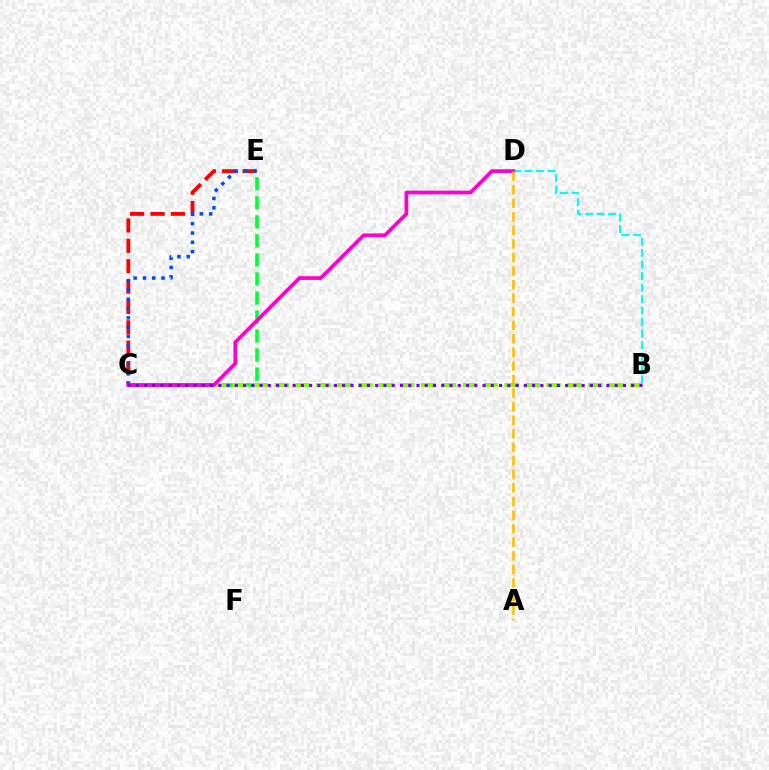{('C', 'E'): [{'color': '#ff0000', 'line_style': 'dashed', 'thickness': 2.77}, {'color': '#00ff39', 'line_style': 'dashed', 'thickness': 2.59}, {'color': '#004bff', 'line_style': 'dotted', 'thickness': 2.53}], ('B', 'C'): [{'color': '#84ff00', 'line_style': 'dashed', 'thickness': 2.84}, {'color': '#7200ff', 'line_style': 'dotted', 'thickness': 2.24}], ('B', 'D'): [{'color': '#00fff6', 'line_style': 'dashed', 'thickness': 1.56}], ('C', 'D'): [{'color': '#ff00cf', 'line_style': 'solid', 'thickness': 2.68}], ('A', 'D'): [{'color': '#ffbd00', 'line_style': 'dashed', 'thickness': 1.84}]}